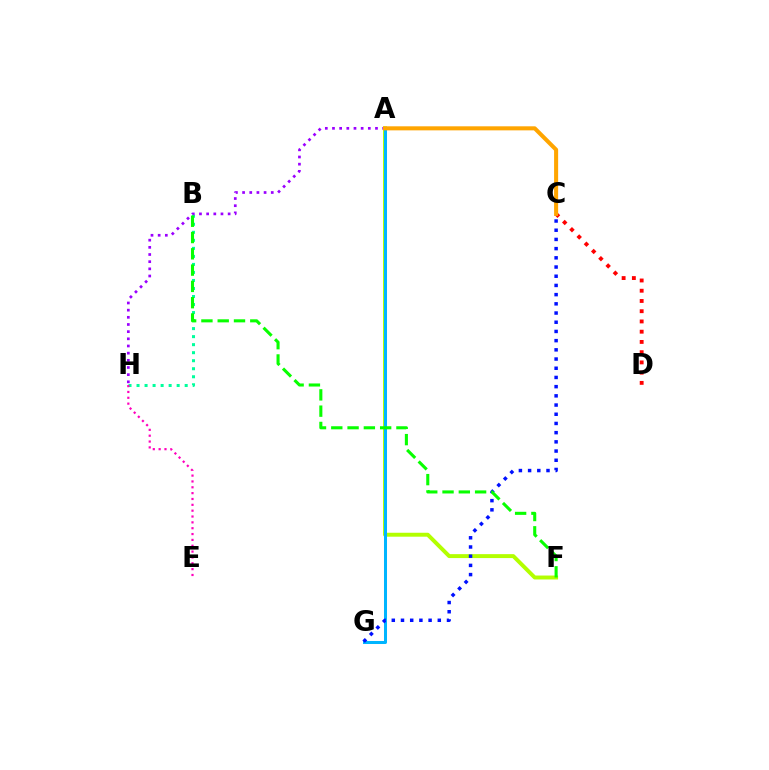{('B', 'H'): [{'color': '#00ff9d', 'line_style': 'dotted', 'thickness': 2.18}], ('A', 'F'): [{'color': '#b3ff00', 'line_style': 'solid', 'thickness': 2.84}], ('A', 'G'): [{'color': '#00b5ff', 'line_style': 'solid', 'thickness': 2.17}], ('C', 'D'): [{'color': '#ff0000', 'line_style': 'dotted', 'thickness': 2.78}], ('E', 'H'): [{'color': '#ff00bd', 'line_style': 'dotted', 'thickness': 1.59}], ('A', 'H'): [{'color': '#9b00ff', 'line_style': 'dotted', 'thickness': 1.95}], ('C', 'G'): [{'color': '#0010ff', 'line_style': 'dotted', 'thickness': 2.5}], ('A', 'C'): [{'color': '#ffa500', 'line_style': 'solid', 'thickness': 2.92}], ('B', 'F'): [{'color': '#08ff00', 'line_style': 'dashed', 'thickness': 2.21}]}